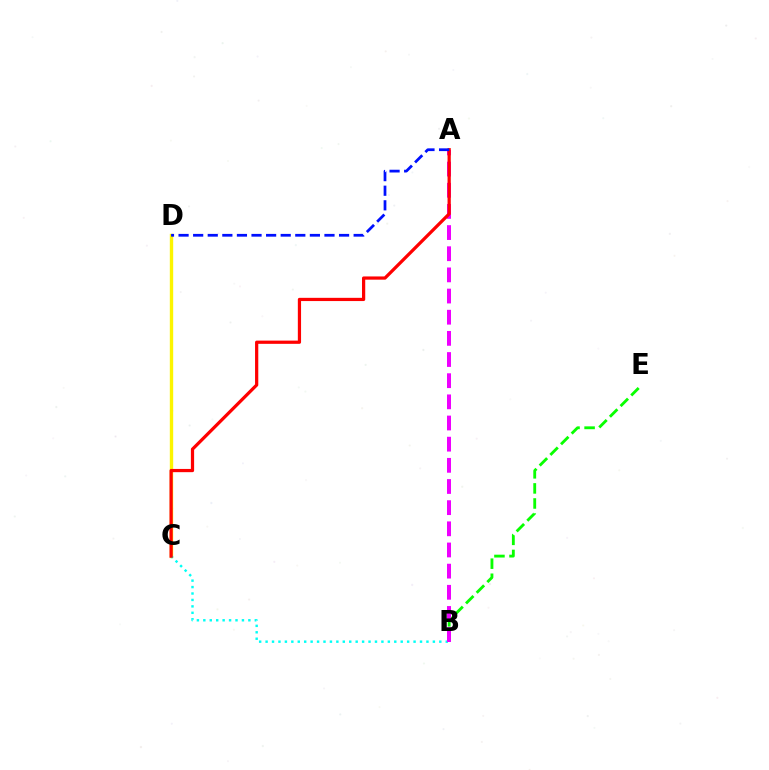{('C', 'D'): [{'color': '#fcf500', 'line_style': 'solid', 'thickness': 2.43}], ('B', 'C'): [{'color': '#00fff6', 'line_style': 'dotted', 'thickness': 1.75}], ('B', 'E'): [{'color': '#08ff00', 'line_style': 'dashed', 'thickness': 2.05}], ('A', 'B'): [{'color': '#ee00ff', 'line_style': 'dashed', 'thickness': 2.87}], ('A', 'C'): [{'color': '#ff0000', 'line_style': 'solid', 'thickness': 2.32}], ('A', 'D'): [{'color': '#0010ff', 'line_style': 'dashed', 'thickness': 1.98}]}